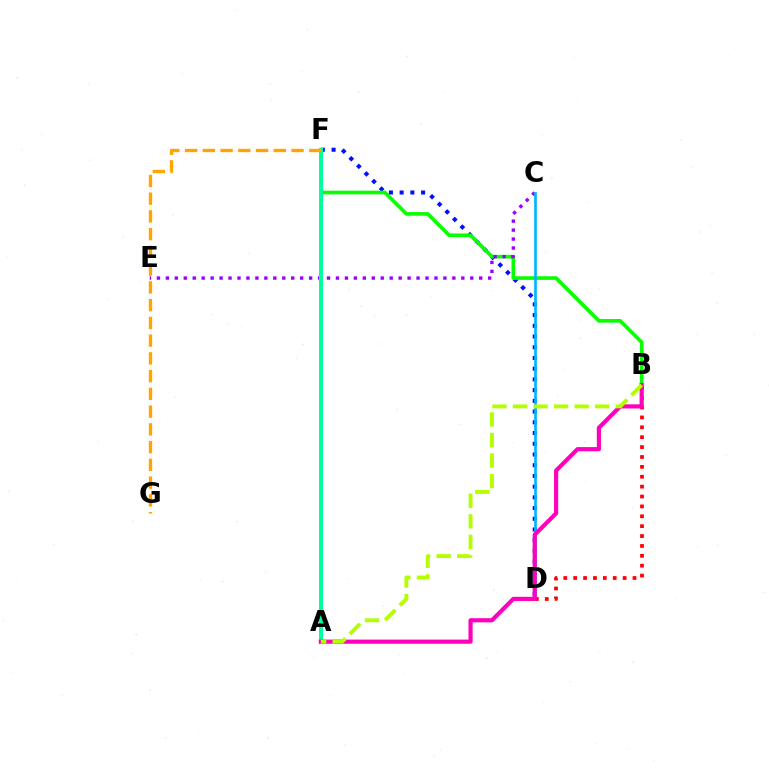{('D', 'F'): [{'color': '#0010ff', 'line_style': 'dotted', 'thickness': 2.91}], ('B', 'F'): [{'color': '#08ff00', 'line_style': 'solid', 'thickness': 2.63}], ('C', 'E'): [{'color': '#9b00ff', 'line_style': 'dotted', 'thickness': 2.43}], ('C', 'D'): [{'color': '#00b5ff', 'line_style': 'solid', 'thickness': 1.93}], ('B', 'D'): [{'color': '#ff0000', 'line_style': 'dotted', 'thickness': 2.69}], ('A', 'F'): [{'color': '#00ff9d', 'line_style': 'solid', 'thickness': 2.87}], ('A', 'B'): [{'color': '#ff00bd', 'line_style': 'solid', 'thickness': 3.0}, {'color': '#b3ff00', 'line_style': 'dashed', 'thickness': 2.79}], ('F', 'G'): [{'color': '#ffa500', 'line_style': 'dashed', 'thickness': 2.41}]}